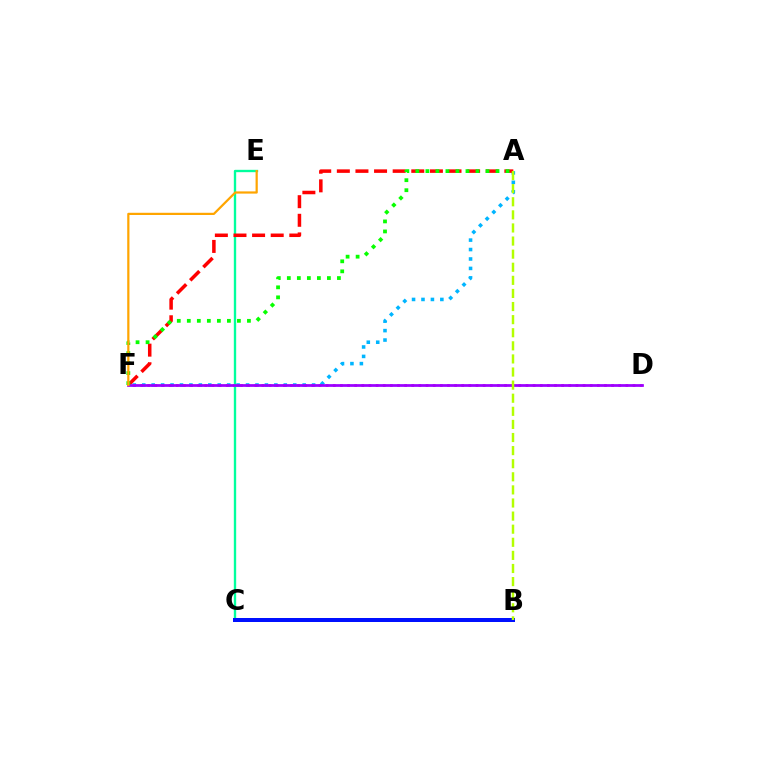{('A', 'F'): [{'color': '#00b5ff', 'line_style': 'dotted', 'thickness': 2.56}, {'color': '#ff0000', 'line_style': 'dashed', 'thickness': 2.53}, {'color': '#08ff00', 'line_style': 'dotted', 'thickness': 2.72}], ('D', 'F'): [{'color': '#ff00bd', 'line_style': 'dotted', 'thickness': 1.94}, {'color': '#9b00ff', 'line_style': 'solid', 'thickness': 1.97}], ('C', 'E'): [{'color': '#00ff9d', 'line_style': 'solid', 'thickness': 1.69}], ('B', 'C'): [{'color': '#0010ff', 'line_style': 'solid', 'thickness': 2.88}], ('A', 'B'): [{'color': '#b3ff00', 'line_style': 'dashed', 'thickness': 1.78}], ('E', 'F'): [{'color': '#ffa500', 'line_style': 'solid', 'thickness': 1.6}]}